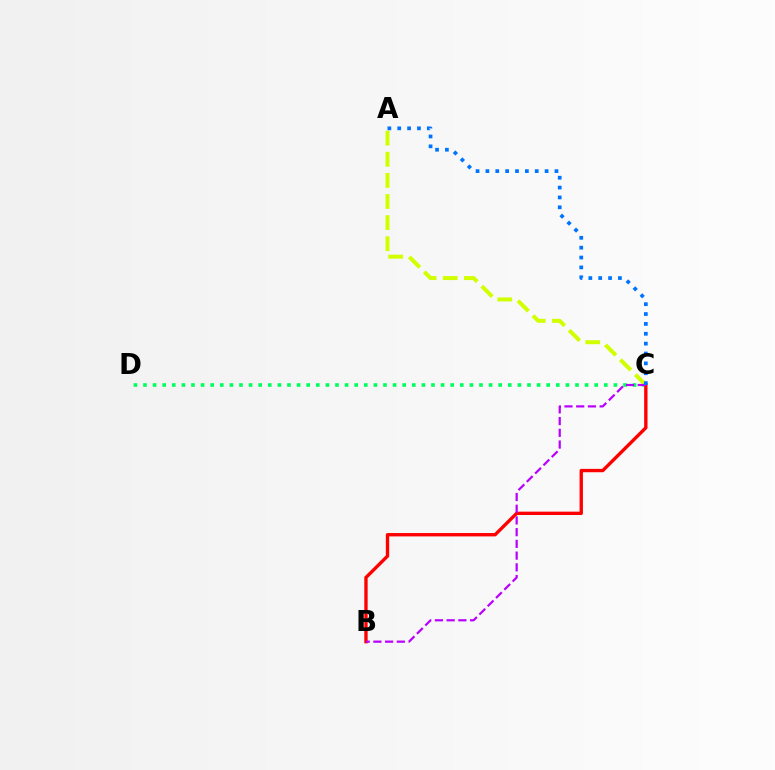{('C', 'D'): [{'color': '#00ff5c', 'line_style': 'dotted', 'thickness': 2.61}], ('B', 'C'): [{'color': '#ff0000', 'line_style': 'solid', 'thickness': 2.42}, {'color': '#b900ff', 'line_style': 'dashed', 'thickness': 1.59}], ('A', 'C'): [{'color': '#d1ff00', 'line_style': 'dashed', 'thickness': 2.87}, {'color': '#0074ff', 'line_style': 'dotted', 'thickness': 2.68}]}